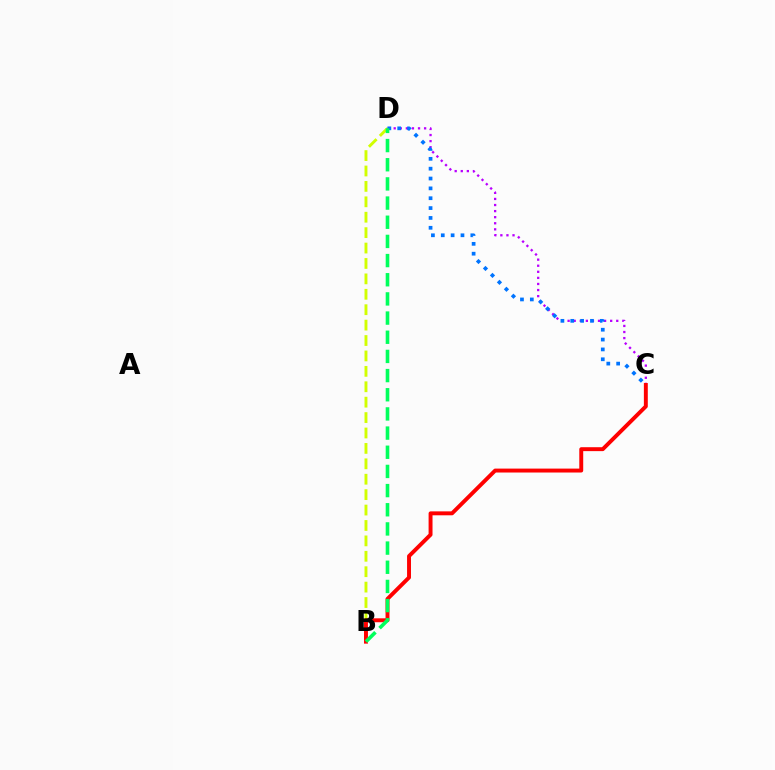{('B', 'D'): [{'color': '#d1ff00', 'line_style': 'dashed', 'thickness': 2.09}, {'color': '#00ff5c', 'line_style': 'dashed', 'thickness': 2.6}], ('C', 'D'): [{'color': '#b900ff', 'line_style': 'dotted', 'thickness': 1.65}, {'color': '#0074ff', 'line_style': 'dotted', 'thickness': 2.68}], ('B', 'C'): [{'color': '#ff0000', 'line_style': 'solid', 'thickness': 2.82}]}